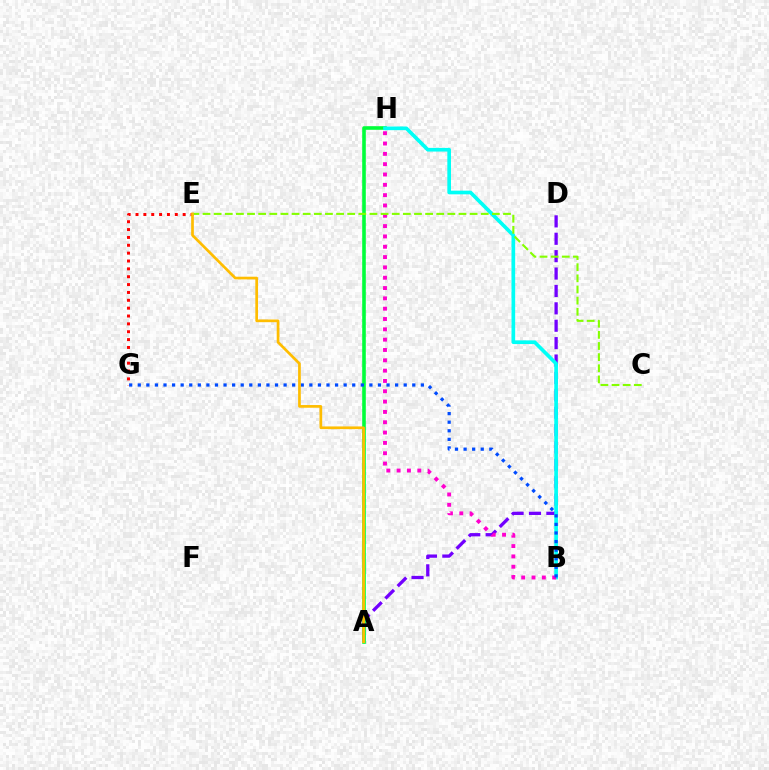{('A', 'D'): [{'color': '#7200ff', 'line_style': 'dashed', 'thickness': 2.36}], ('A', 'H'): [{'color': '#00ff39', 'line_style': 'solid', 'thickness': 2.59}], ('B', 'H'): [{'color': '#00fff6', 'line_style': 'solid', 'thickness': 2.64}, {'color': '#ff00cf', 'line_style': 'dotted', 'thickness': 2.8}], ('E', 'G'): [{'color': '#ff0000', 'line_style': 'dotted', 'thickness': 2.14}], ('B', 'G'): [{'color': '#004bff', 'line_style': 'dotted', 'thickness': 2.33}], ('C', 'E'): [{'color': '#84ff00', 'line_style': 'dashed', 'thickness': 1.51}], ('A', 'E'): [{'color': '#ffbd00', 'line_style': 'solid', 'thickness': 1.94}]}